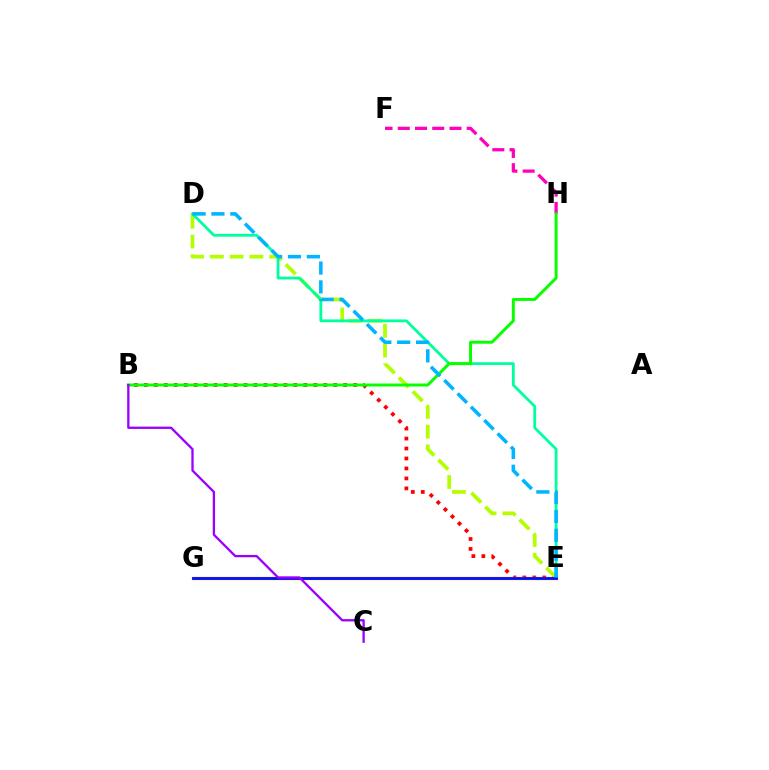{('B', 'E'): [{'color': '#ff0000', 'line_style': 'dotted', 'thickness': 2.71}], ('D', 'E'): [{'color': '#b3ff00', 'line_style': 'dashed', 'thickness': 2.68}, {'color': '#00ff9d', 'line_style': 'solid', 'thickness': 2.02}, {'color': '#00b5ff', 'line_style': 'dashed', 'thickness': 2.56}], ('E', 'G'): [{'color': '#ffa500', 'line_style': 'solid', 'thickness': 2.37}, {'color': '#0010ff', 'line_style': 'solid', 'thickness': 2.02}], ('F', 'H'): [{'color': '#ff00bd', 'line_style': 'dashed', 'thickness': 2.34}], ('B', 'H'): [{'color': '#08ff00', 'line_style': 'solid', 'thickness': 2.14}], ('B', 'C'): [{'color': '#9b00ff', 'line_style': 'solid', 'thickness': 1.66}]}